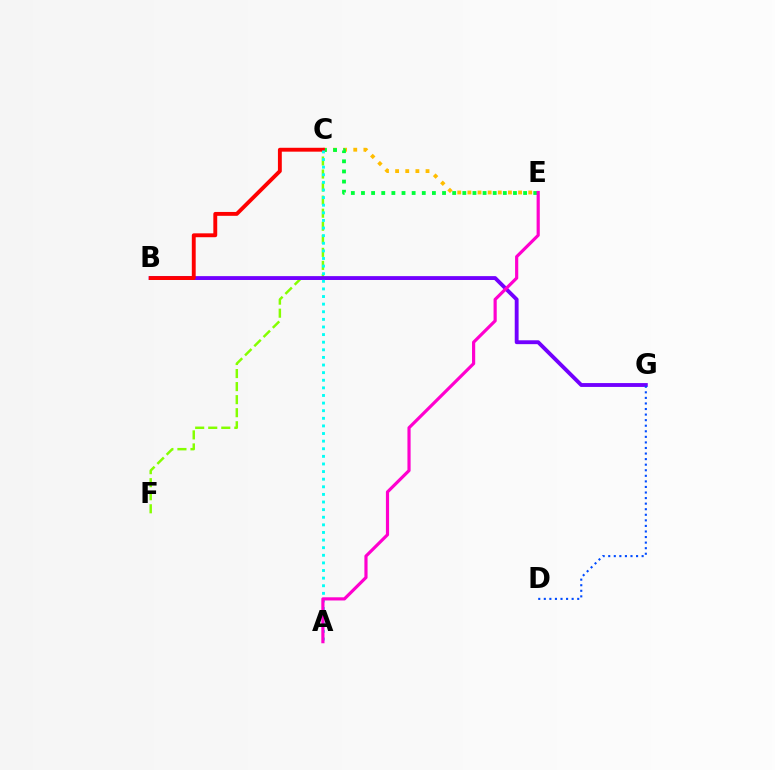{('C', 'E'): [{'color': '#ffbd00', 'line_style': 'dotted', 'thickness': 2.75}, {'color': '#00ff39', 'line_style': 'dotted', 'thickness': 2.75}], ('C', 'F'): [{'color': '#84ff00', 'line_style': 'dashed', 'thickness': 1.77}], ('B', 'G'): [{'color': '#7200ff', 'line_style': 'solid', 'thickness': 2.78}], ('B', 'C'): [{'color': '#ff0000', 'line_style': 'solid', 'thickness': 2.79}], ('A', 'C'): [{'color': '#00fff6', 'line_style': 'dotted', 'thickness': 2.07}], ('D', 'G'): [{'color': '#004bff', 'line_style': 'dotted', 'thickness': 1.51}], ('A', 'E'): [{'color': '#ff00cf', 'line_style': 'solid', 'thickness': 2.29}]}